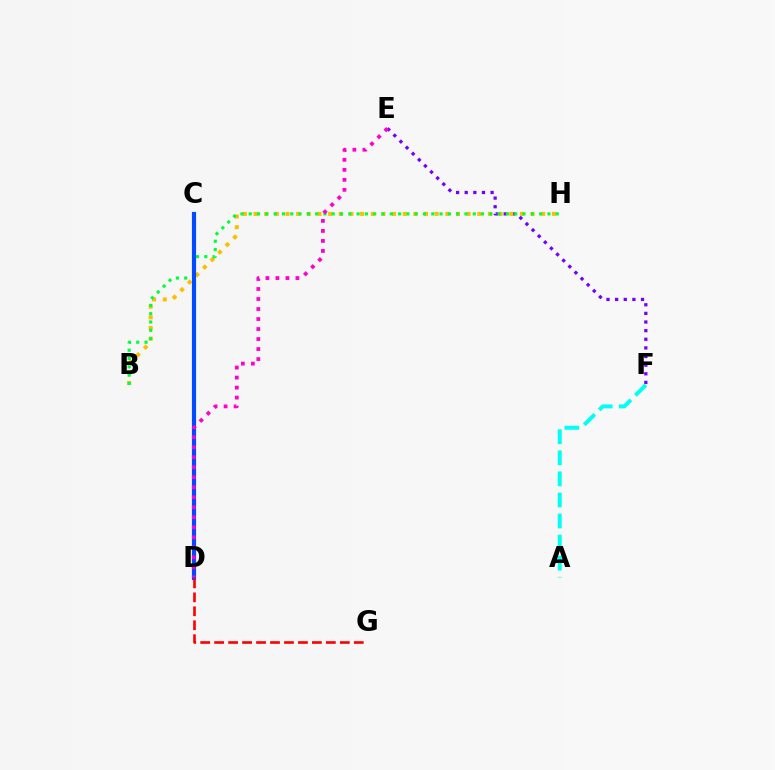{('E', 'F'): [{'color': '#7200ff', 'line_style': 'dotted', 'thickness': 2.34}], ('B', 'H'): [{'color': '#ffbd00', 'line_style': 'dotted', 'thickness': 2.9}, {'color': '#00ff39', 'line_style': 'dotted', 'thickness': 2.25}], ('C', 'D'): [{'color': '#84ff00', 'line_style': 'dashed', 'thickness': 2.19}, {'color': '#004bff', 'line_style': 'solid', 'thickness': 2.98}], ('A', 'F'): [{'color': '#00fff6', 'line_style': 'dashed', 'thickness': 2.86}], ('D', 'E'): [{'color': '#ff00cf', 'line_style': 'dotted', 'thickness': 2.72}], ('D', 'G'): [{'color': '#ff0000', 'line_style': 'dashed', 'thickness': 1.9}]}